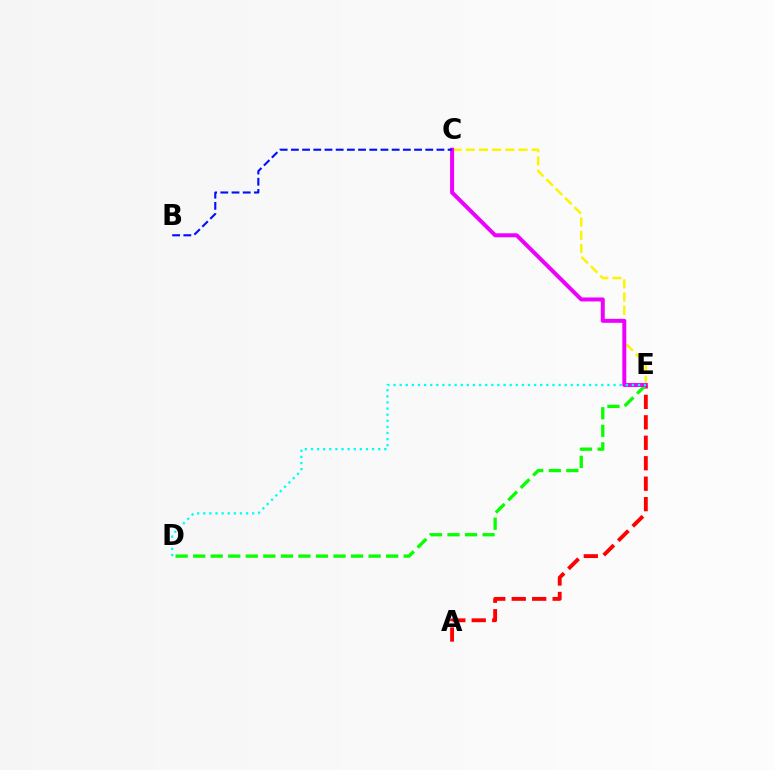{('C', 'E'): [{'color': '#fcf500', 'line_style': 'dashed', 'thickness': 1.79}, {'color': '#ee00ff', 'line_style': 'solid', 'thickness': 2.86}], ('A', 'E'): [{'color': '#ff0000', 'line_style': 'dashed', 'thickness': 2.78}], ('D', 'E'): [{'color': '#08ff00', 'line_style': 'dashed', 'thickness': 2.38}, {'color': '#00fff6', 'line_style': 'dotted', 'thickness': 1.66}], ('B', 'C'): [{'color': '#0010ff', 'line_style': 'dashed', 'thickness': 1.52}]}